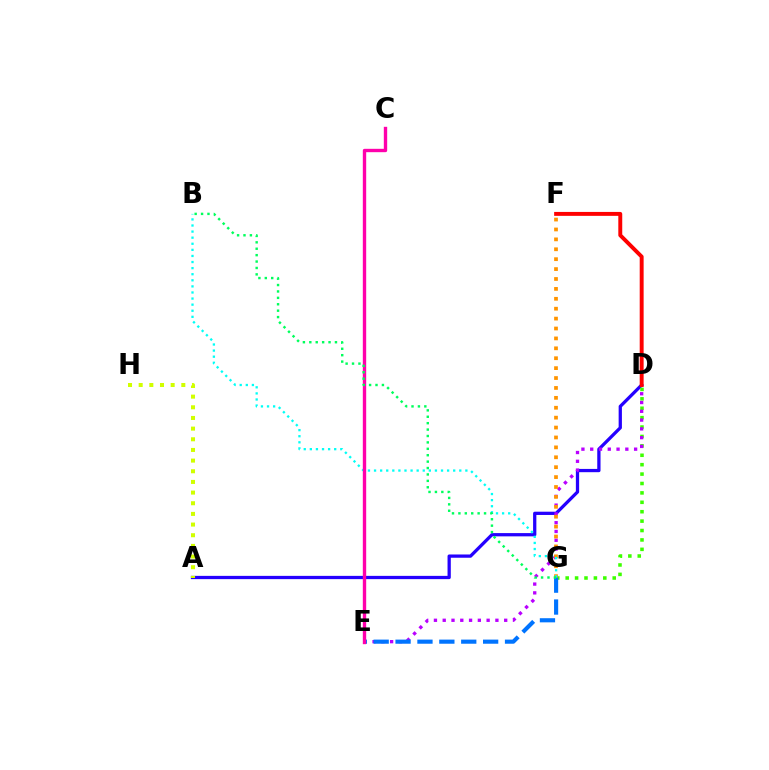{('A', 'D'): [{'color': '#2500ff', 'line_style': 'solid', 'thickness': 2.35}], ('D', 'G'): [{'color': '#3dff00', 'line_style': 'dotted', 'thickness': 2.56}], ('D', 'E'): [{'color': '#b900ff', 'line_style': 'dotted', 'thickness': 2.39}], ('F', 'G'): [{'color': '#ff9400', 'line_style': 'dotted', 'thickness': 2.69}], ('A', 'H'): [{'color': '#d1ff00', 'line_style': 'dotted', 'thickness': 2.9}], ('E', 'G'): [{'color': '#0074ff', 'line_style': 'dashed', 'thickness': 2.97}], ('B', 'G'): [{'color': '#00fff6', 'line_style': 'dotted', 'thickness': 1.65}, {'color': '#00ff5c', 'line_style': 'dotted', 'thickness': 1.74}], ('C', 'E'): [{'color': '#ff00ac', 'line_style': 'solid', 'thickness': 2.43}], ('D', 'F'): [{'color': '#ff0000', 'line_style': 'solid', 'thickness': 2.83}]}